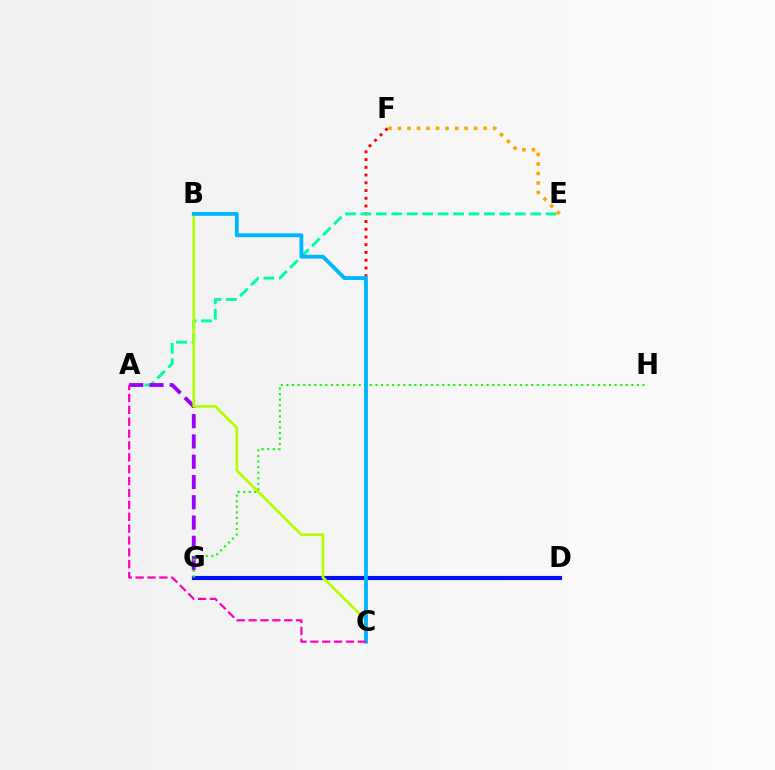{('C', 'F'): [{'color': '#ff0000', 'line_style': 'dotted', 'thickness': 2.1}], ('A', 'E'): [{'color': '#00ff9d', 'line_style': 'dashed', 'thickness': 2.1}], ('D', 'G'): [{'color': '#0010ff', 'line_style': 'solid', 'thickness': 2.98}], ('A', 'G'): [{'color': '#9b00ff', 'line_style': 'dashed', 'thickness': 2.75}], ('G', 'H'): [{'color': '#08ff00', 'line_style': 'dotted', 'thickness': 1.51}], ('B', 'C'): [{'color': '#b3ff00', 'line_style': 'solid', 'thickness': 1.94}, {'color': '#00b5ff', 'line_style': 'solid', 'thickness': 2.76}], ('A', 'C'): [{'color': '#ff00bd', 'line_style': 'dashed', 'thickness': 1.61}], ('E', 'F'): [{'color': '#ffa500', 'line_style': 'dotted', 'thickness': 2.58}]}